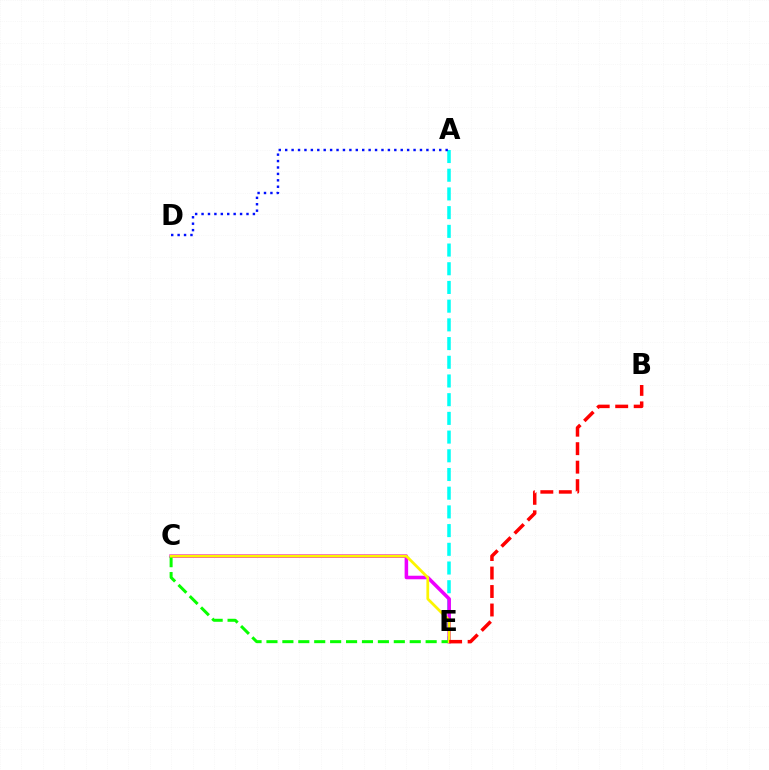{('A', 'E'): [{'color': '#00fff6', 'line_style': 'dashed', 'thickness': 2.54}], ('C', 'E'): [{'color': '#ee00ff', 'line_style': 'solid', 'thickness': 2.55}, {'color': '#08ff00', 'line_style': 'dashed', 'thickness': 2.16}, {'color': '#fcf500', 'line_style': 'solid', 'thickness': 1.98}], ('A', 'D'): [{'color': '#0010ff', 'line_style': 'dotted', 'thickness': 1.74}], ('B', 'E'): [{'color': '#ff0000', 'line_style': 'dashed', 'thickness': 2.51}]}